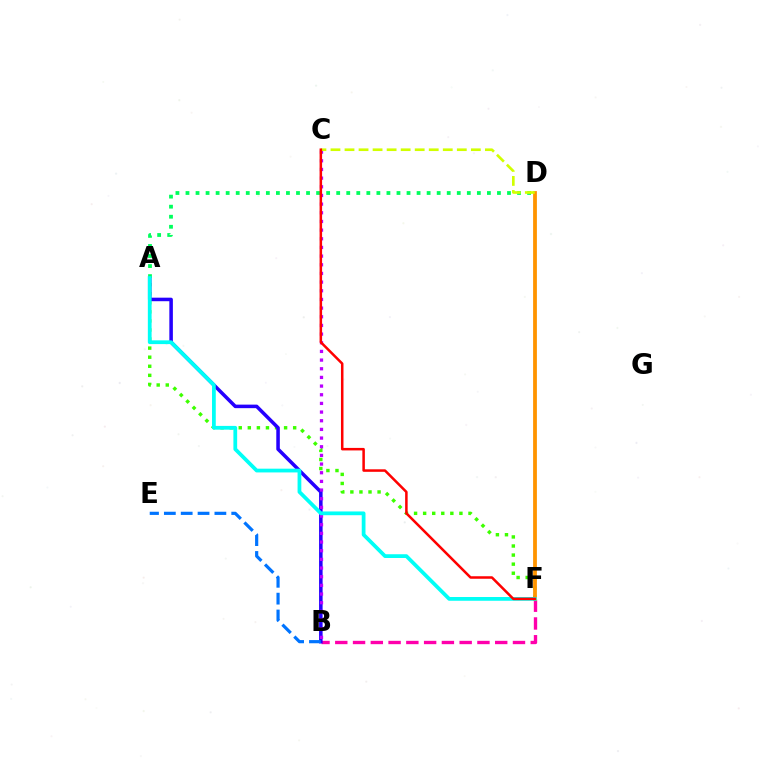{('B', 'F'): [{'color': '#ff00ac', 'line_style': 'dashed', 'thickness': 2.41}], ('A', 'F'): [{'color': '#3dff00', 'line_style': 'dotted', 'thickness': 2.46}, {'color': '#00fff6', 'line_style': 'solid', 'thickness': 2.7}], ('A', 'B'): [{'color': '#2500ff', 'line_style': 'solid', 'thickness': 2.54}], ('B', 'C'): [{'color': '#b900ff', 'line_style': 'dotted', 'thickness': 2.35}], ('A', 'D'): [{'color': '#00ff5c', 'line_style': 'dotted', 'thickness': 2.73}], ('D', 'F'): [{'color': '#ff9400', 'line_style': 'solid', 'thickness': 2.73}], ('C', 'D'): [{'color': '#d1ff00', 'line_style': 'dashed', 'thickness': 1.91}], ('C', 'F'): [{'color': '#ff0000', 'line_style': 'solid', 'thickness': 1.81}], ('B', 'E'): [{'color': '#0074ff', 'line_style': 'dashed', 'thickness': 2.29}]}